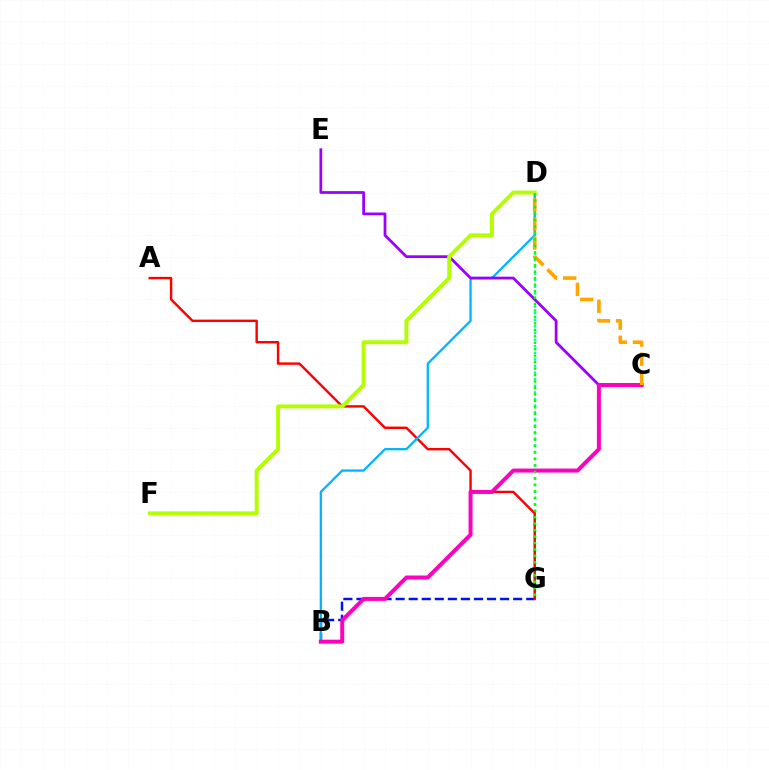{('D', 'G'): [{'color': '#00ff9d', 'line_style': 'dotted', 'thickness': 1.8}, {'color': '#08ff00', 'line_style': 'dotted', 'thickness': 1.76}], ('B', 'G'): [{'color': '#0010ff', 'line_style': 'dashed', 'thickness': 1.77}], ('A', 'G'): [{'color': '#ff0000', 'line_style': 'solid', 'thickness': 1.75}], ('B', 'D'): [{'color': '#00b5ff', 'line_style': 'solid', 'thickness': 1.64}], ('C', 'E'): [{'color': '#9b00ff', 'line_style': 'solid', 'thickness': 1.99}], ('B', 'C'): [{'color': '#ff00bd', 'line_style': 'solid', 'thickness': 2.87}], ('D', 'F'): [{'color': '#b3ff00', 'line_style': 'solid', 'thickness': 2.82}], ('C', 'D'): [{'color': '#ffa500', 'line_style': 'dashed', 'thickness': 2.6}]}